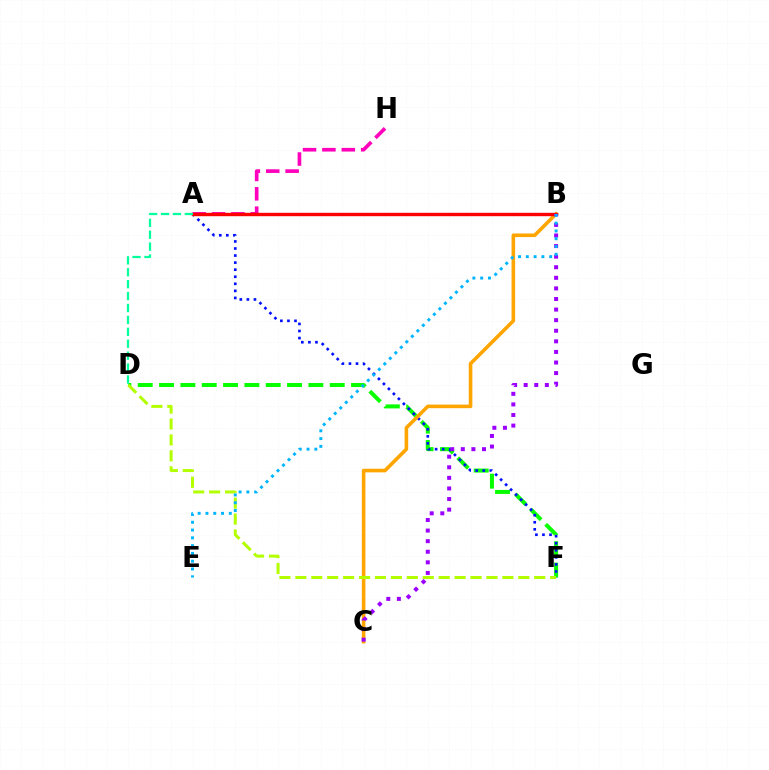{('D', 'F'): [{'color': '#08ff00', 'line_style': 'dashed', 'thickness': 2.9}, {'color': '#b3ff00', 'line_style': 'dashed', 'thickness': 2.16}], ('A', 'F'): [{'color': '#0010ff', 'line_style': 'dotted', 'thickness': 1.92}], ('B', 'C'): [{'color': '#ffa500', 'line_style': 'solid', 'thickness': 2.59}, {'color': '#9b00ff', 'line_style': 'dotted', 'thickness': 2.88}], ('A', 'H'): [{'color': '#ff00bd', 'line_style': 'dashed', 'thickness': 2.63}], ('A', 'B'): [{'color': '#ff0000', 'line_style': 'solid', 'thickness': 2.44}], ('B', 'E'): [{'color': '#00b5ff', 'line_style': 'dotted', 'thickness': 2.12}], ('A', 'D'): [{'color': '#00ff9d', 'line_style': 'dashed', 'thickness': 1.62}]}